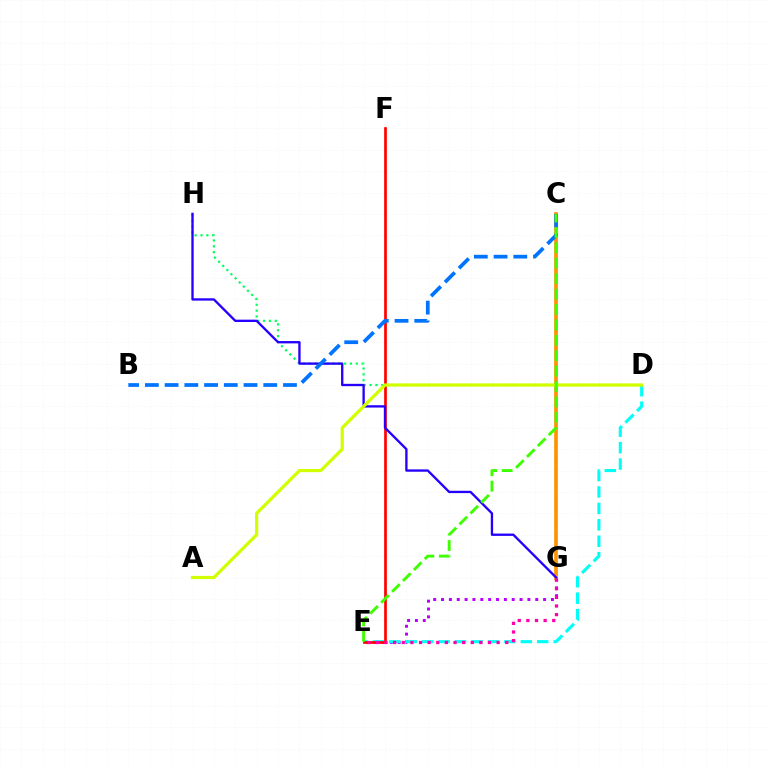{('E', 'G'): [{'color': '#b900ff', 'line_style': 'dotted', 'thickness': 2.13}, {'color': '#ff00ac', 'line_style': 'dotted', 'thickness': 2.34}], ('D', 'E'): [{'color': '#00fff6', 'line_style': 'dashed', 'thickness': 2.23}], ('E', 'F'): [{'color': '#ff0000', 'line_style': 'solid', 'thickness': 1.94}], ('D', 'H'): [{'color': '#00ff5c', 'line_style': 'dotted', 'thickness': 1.59}], ('C', 'G'): [{'color': '#ff9400', 'line_style': 'solid', 'thickness': 2.67}], ('G', 'H'): [{'color': '#2500ff', 'line_style': 'solid', 'thickness': 1.68}], ('A', 'D'): [{'color': '#d1ff00', 'line_style': 'solid', 'thickness': 2.31}], ('B', 'C'): [{'color': '#0074ff', 'line_style': 'dashed', 'thickness': 2.68}], ('C', 'E'): [{'color': '#3dff00', 'line_style': 'dashed', 'thickness': 2.09}]}